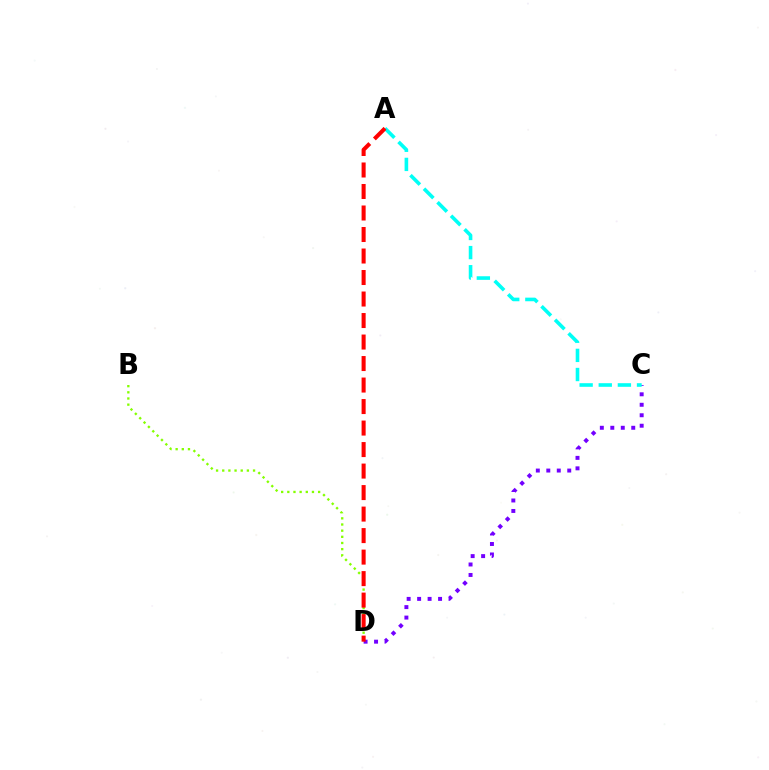{('C', 'D'): [{'color': '#7200ff', 'line_style': 'dotted', 'thickness': 2.85}], ('B', 'D'): [{'color': '#84ff00', 'line_style': 'dotted', 'thickness': 1.67}], ('A', 'C'): [{'color': '#00fff6', 'line_style': 'dashed', 'thickness': 2.6}], ('A', 'D'): [{'color': '#ff0000', 'line_style': 'dashed', 'thickness': 2.92}]}